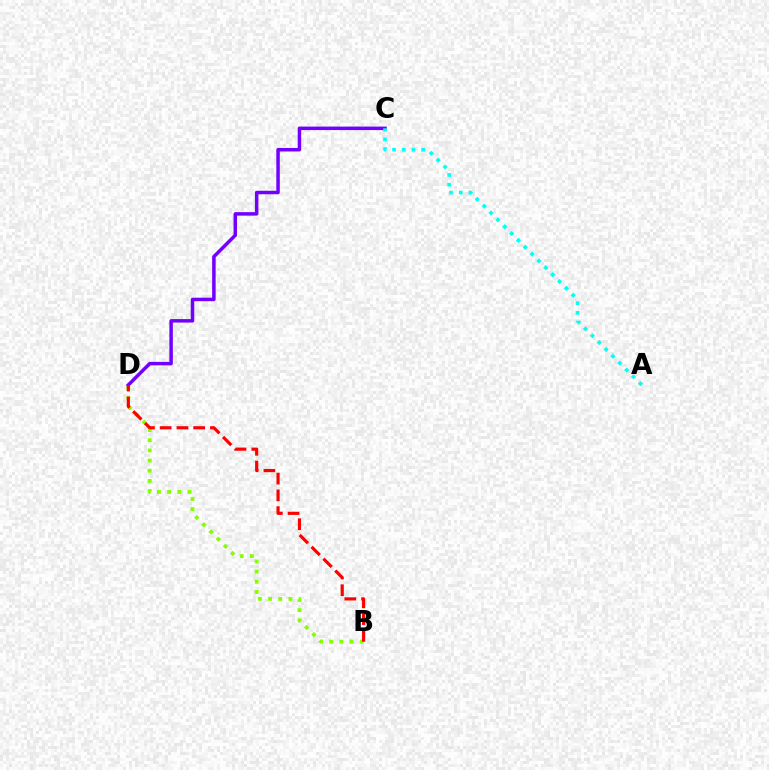{('B', 'D'): [{'color': '#84ff00', 'line_style': 'dotted', 'thickness': 2.76}, {'color': '#ff0000', 'line_style': 'dashed', 'thickness': 2.27}], ('C', 'D'): [{'color': '#7200ff', 'line_style': 'solid', 'thickness': 2.51}], ('A', 'C'): [{'color': '#00fff6', 'line_style': 'dotted', 'thickness': 2.63}]}